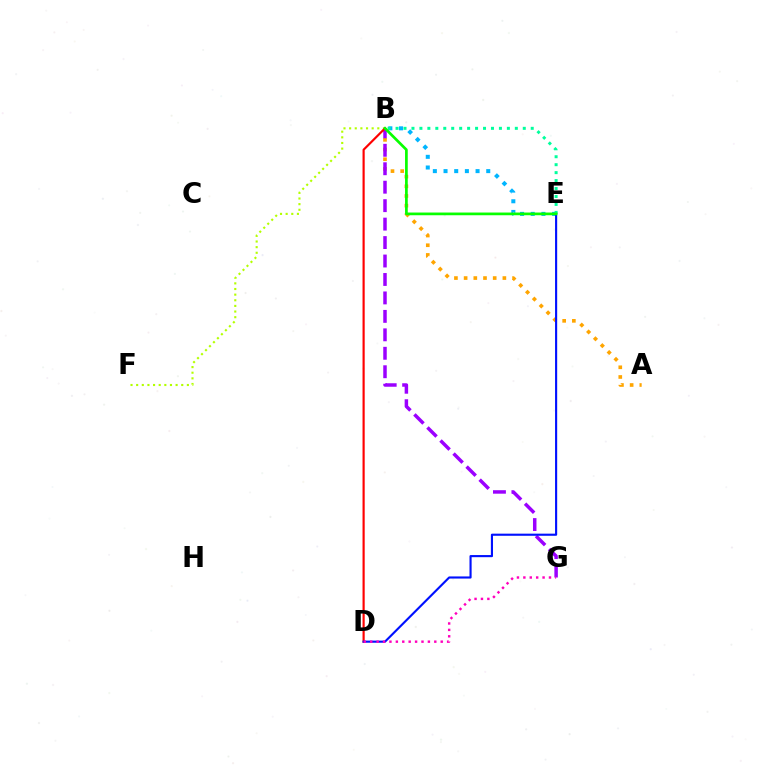{('A', 'B'): [{'color': '#ffa500', 'line_style': 'dotted', 'thickness': 2.63}], ('B', 'F'): [{'color': '#b3ff00', 'line_style': 'dotted', 'thickness': 1.53}], ('B', 'G'): [{'color': '#9b00ff', 'line_style': 'dashed', 'thickness': 2.51}], ('B', 'E'): [{'color': '#00b5ff', 'line_style': 'dotted', 'thickness': 2.9}, {'color': '#00ff9d', 'line_style': 'dotted', 'thickness': 2.16}, {'color': '#08ff00', 'line_style': 'solid', 'thickness': 1.95}], ('B', 'D'): [{'color': '#ff0000', 'line_style': 'solid', 'thickness': 1.56}], ('D', 'E'): [{'color': '#0010ff', 'line_style': 'solid', 'thickness': 1.53}], ('D', 'G'): [{'color': '#ff00bd', 'line_style': 'dotted', 'thickness': 1.74}]}